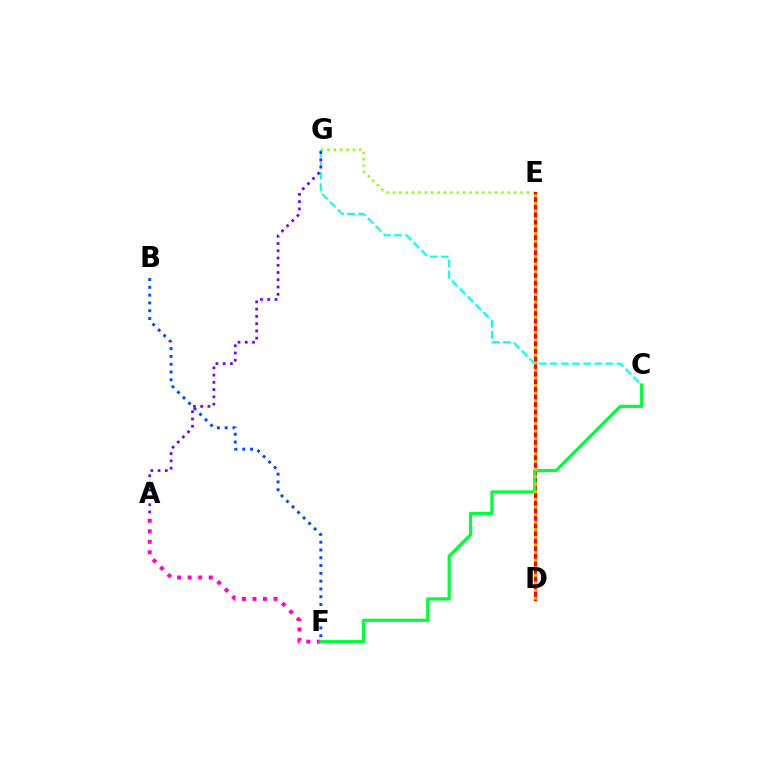{('E', 'G'): [{'color': '#84ff00', 'line_style': 'dotted', 'thickness': 1.73}], ('D', 'E'): [{'color': '#ff0000', 'line_style': 'solid', 'thickness': 2.22}, {'color': '#ffbd00', 'line_style': 'dotted', 'thickness': 2.06}], ('A', 'F'): [{'color': '#ff00cf', 'line_style': 'dotted', 'thickness': 2.86}], ('C', 'F'): [{'color': '#00ff39', 'line_style': 'solid', 'thickness': 2.3}], ('B', 'F'): [{'color': '#004bff', 'line_style': 'dotted', 'thickness': 2.12}], ('C', 'G'): [{'color': '#00fff6', 'line_style': 'dashed', 'thickness': 1.51}], ('A', 'G'): [{'color': '#7200ff', 'line_style': 'dotted', 'thickness': 1.97}]}